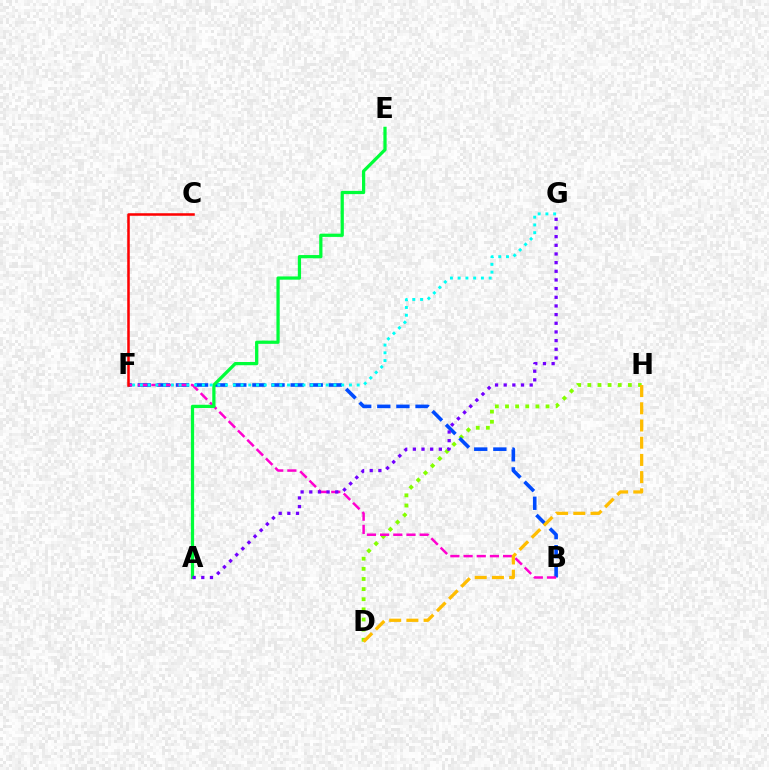{('D', 'H'): [{'color': '#84ff00', 'line_style': 'dotted', 'thickness': 2.75}, {'color': '#ffbd00', 'line_style': 'dashed', 'thickness': 2.34}], ('B', 'F'): [{'color': '#004bff', 'line_style': 'dashed', 'thickness': 2.6}, {'color': '#ff00cf', 'line_style': 'dashed', 'thickness': 1.79}], ('A', 'E'): [{'color': '#00ff39', 'line_style': 'solid', 'thickness': 2.33}], ('C', 'F'): [{'color': '#ff0000', 'line_style': 'solid', 'thickness': 1.83}], ('F', 'G'): [{'color': '#00fff6', 'line_style': 'dotted', 'thickness': 2.1}], ('A', 'G'): [{'color': '#7200ff', 'line_style': 'dotted', 'thickness': 2.35}]}